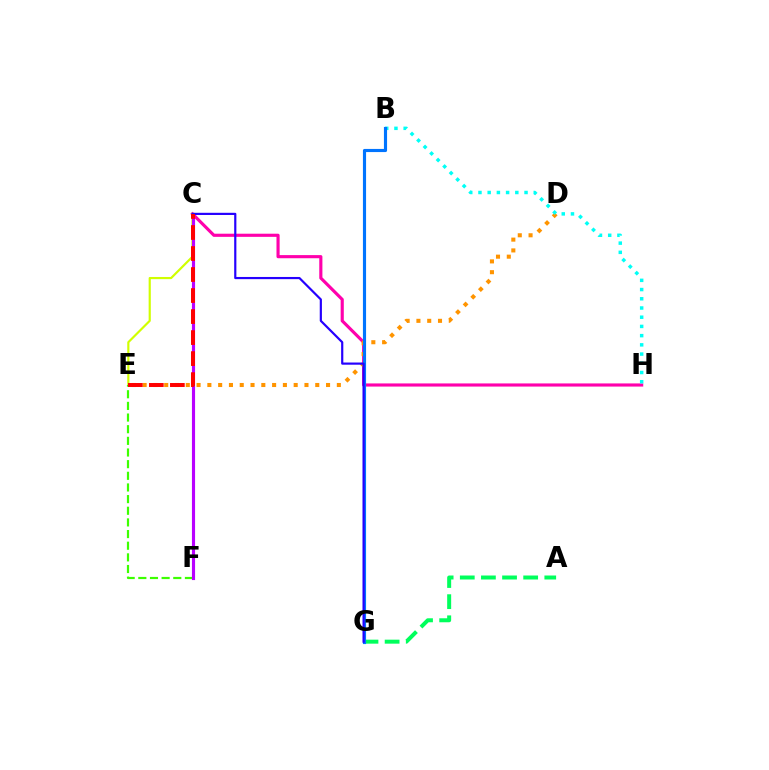{('C', 'H'): [{'color': '#ff00ac', 'line_style': 'solid', 'thickness': 2.26}], ('A', 'G'): [{'color': '#00ff5c', 'line_style': 'dashed', 'thickness': 2.87}], ('D', 'E'): [{'color': '#ff9400', 'line_style': 'dotted', 'thickness': 2.93}], ('C', 'E'): [{'color': '#d1ff00', 'line_style': 'solid', 'thickness': 1.56}, {'color': '#ff0000', 'line_style': 'dashed', 'thickness': 2.85}], ('B', 'H'): [{'color': '#00fff6', 'line_style': 'dotted', 'thickness': 2.5}], ('E', 'F'): [{'color': '#3dff00', 'line_style': 'dashed', 'thickness': 1.58}], ('B', 'G'): [{'color': '#0074ff', 'line_style': 'solid', 'thickness': 2.26}], ('C', 'F'): [{'color': '#b900ff', 'line_style': 'solid', 'thickness': 2.25}], ('C', 'G'): [{'color': '#2500ff', 'line_style': 'solid', 'thickness': 1.57}]}